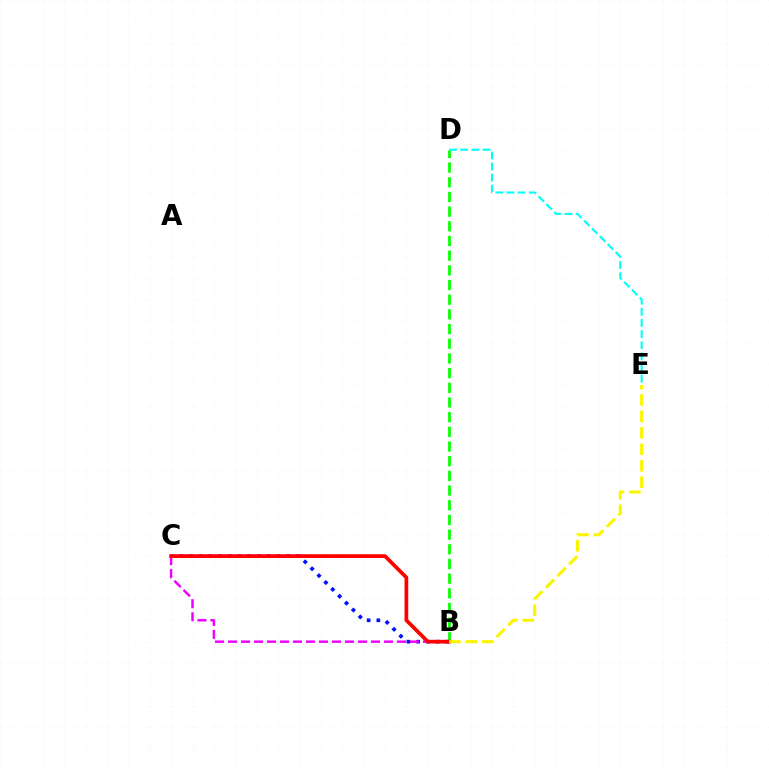{('B', 'C'): [{'color': '#0010ff', 'line_style': 'dotted', 'thickness': 2.64}, {'color': '#ee00ff', 'line_style': 'dashed', 'thickness': 1.77}, {'color': '#ff0000', 'line_style': 'solid', 'thickness': 2.69}], ('B', 'D'): [{'color': '#08ff00', 'line_style': 'dashed', 'thickness': 1.99}], ('B', 'E'): [{'color': '#fcf500', 'line_style': 'dashed', 'thickness': 2.23}], ('D', 'E'): [{'color': '#00fff6', 'line_style': 'dashed', 'thickness': 1.51}]}